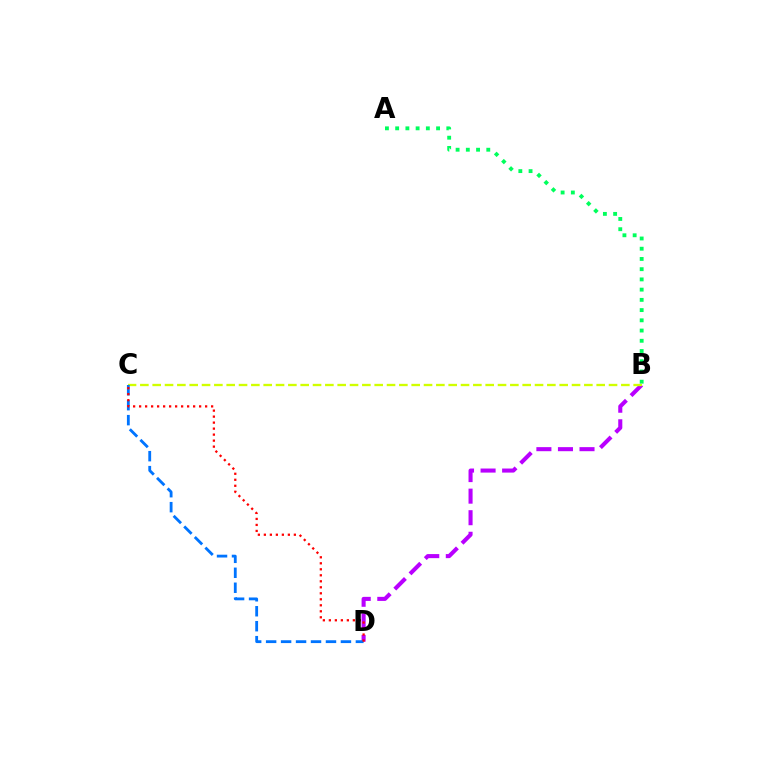{('A', 'B'): [{'color': '#00ff5c', 'line_style': 'dotted', 'thickness': 2.78}], ('B', 'D'): [{'color': '#b900ff', 'line_style': 'dashed', 'thickness': 2.93}], ('B', 'C'): [{'color': '#d1ff00', 'line_style': 'dashed', 'thickness': 1.68}], ('C', 'D'): [{'color': '#0074ff', 'line_style': 'dashed', 'thickness': 2.03}, {'color': '#ff0000', 'line_style': 'dotted', 'thickness': 1.63}]}